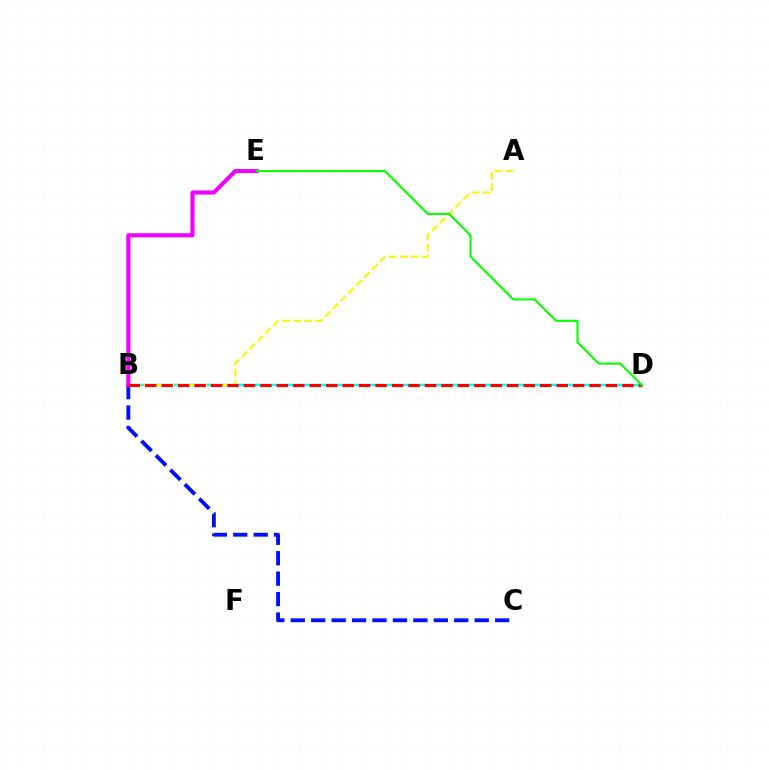{('B', 'D'): [{'color': '#00fff6', 'line_style': 'solid', 'thickness': 1.77}, {'color': '#ff0000', 'line_style': 'dashed', 'thickness': 2.24}], ('B', 'C'): [{'color': '#0010ff', 'line_style': 'dashed', 'thickness': 2.78}], ('A', 'B'): [{'color': '#fcf500', 'line_style': 'dashed', 'thickness': 1.51}], ('B', 'E'): [{'color': '#ee00ff', 'line_style': 'solid', 'thickness': 2.94}], ('D', 'E'): [{'color': '#08ff00', 'line_style': 'solid', 'thickness': 1.52}]}